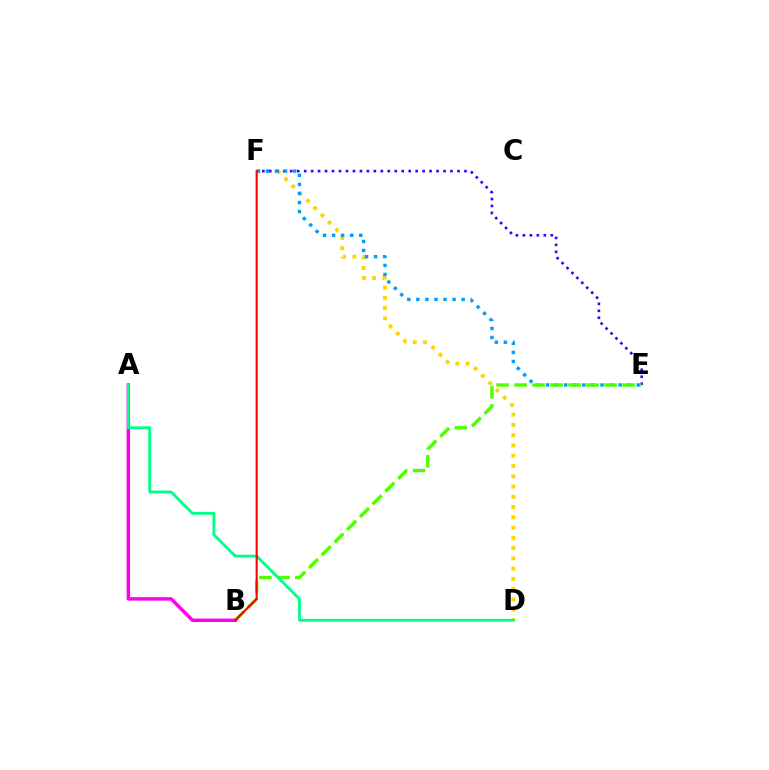{('D', 'F'): [{'color': '#ffd500', 'line_style': 'dotted', 'thickness': 2.79}], ('E', 'F'): [{'color': '#3700ff', 'line_style': 'dotted', 'thickness': 1.89}, {'color': '#009eff', 'line_style': 'dotted', 'thickness': 2.46}], ('B', 'E'): [{'color': '#4fff00', 'line_style': 'dashed', 'thickness': 2.45}], ('A', 'B'): [{'color': '#ff00ed', 'line_style': 'solid', 'thickness': 2.48}], ('A', 'D'): [{'color': '#00ff86', 'line_style': 'solid', 'thickness': 2.04}], ('B', 'F'): [{'color': '#ff0000', 'line_style': 'solid', 'thickness': 1.53}]}